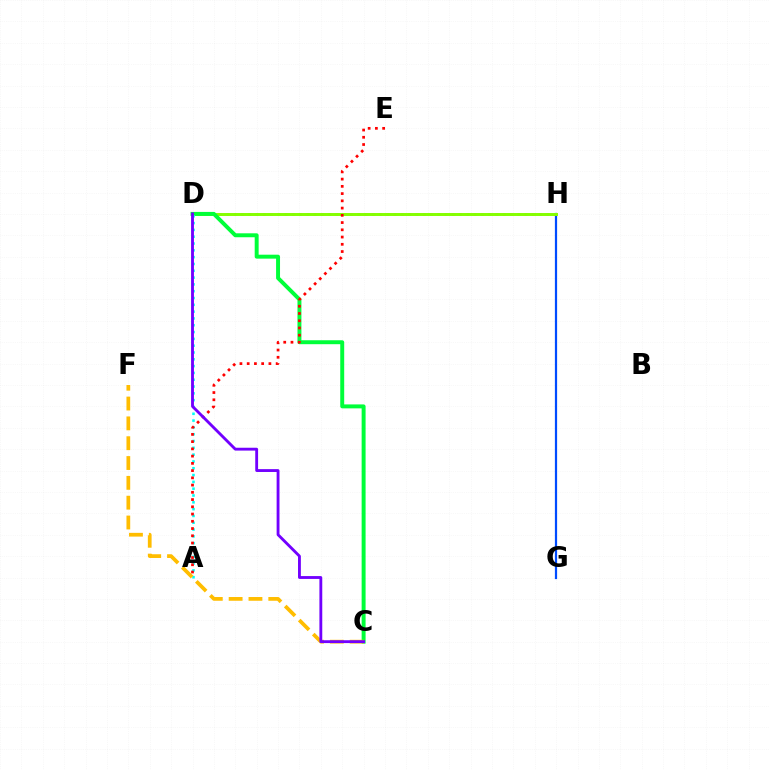{('G', 'H'): [{'color': '#004bff', 'line_style': 'solid', 'thickness': 1.6}], ('D', 'H'): [{'color': '#ff00cf', 'line_style': 'dotted', 'thickness': 1.98}, {'color': '#84ff00', 'line_style': 'solid', 'thickness': 2.13}], ('C', 'D'): [{'color': '#00ff39', 'line_style': 'solid', 'thickness': 2.84}, {'color': '#7200ff', 'line_style': 'solid', 'thickness': 2.05}], ('A', 'D'): [{'color': '#00fff6', 'line_style': 'dotted', 'thickness': 1.85}], ('C', 'F'): [{'color': '#ffbd00', 'line_style': 'dashed', 'thickness': 2.69}], ('A', 'E'): [{'color': '#ff0000', 'line_style': 'dotted', 'thickness': 1.97}]}